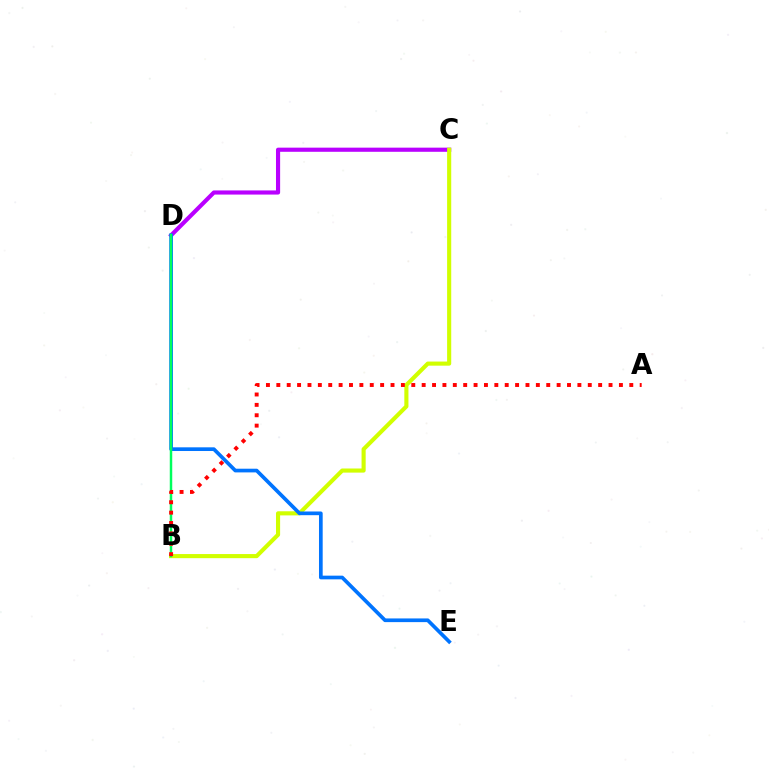{('C', 'D'): [{'color': '#b900ff', 'line_style': 'solid', 'thickness': 2.98}], ('B', 'C'): [{'color': '#d1ff00', 'line_style': 'solid', 'thickness': 2.96}], ('D', 'E'): [{'color': '#0074ff', 'line_style': 'solid', 'thickness': 2.66}], ('B', 'D'): [{'color': '#00ff5c', 'line_style': 'solid', 'thickness': 1.78}], ('A', 'B'): [{'color': '#ff0000', 'line_style': 'dotted', 'thickness': 2.82}]}